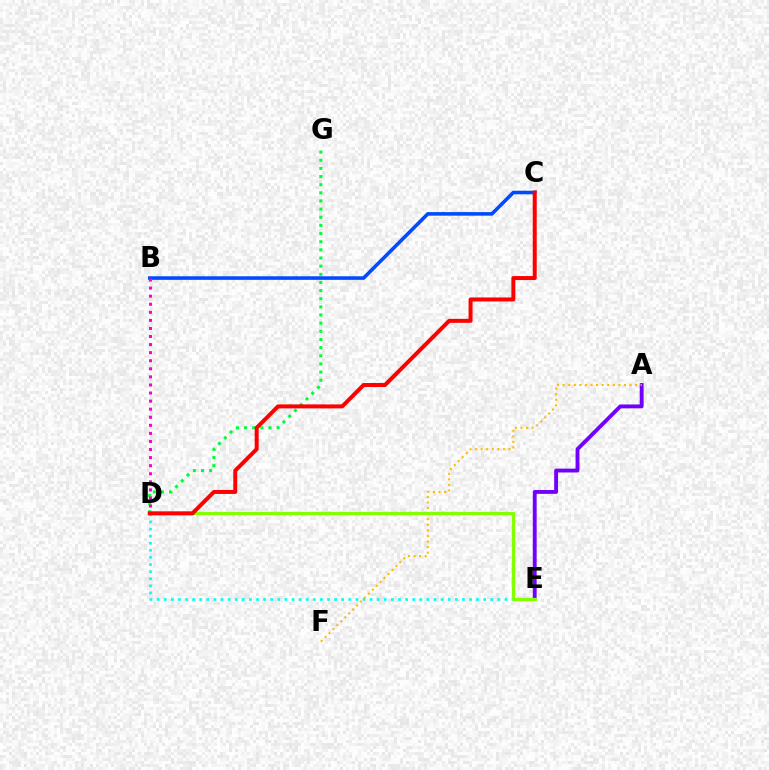{('A', 'E'): [{'color': '#7200ff', 'line_style': 'solid', 'thickness': 2.78}], ('D', 'G'): [{'color': '#00ff39', 'line_style': 'dotted', 'thickness': 2.21}], ('D', 'E'): [{'color': '#00fff6', 'line_style': 'dotted', 'thickness': 1.93}, {'color': '#84ff00', 'line_style': 'solid', 'thickness': 2.34}], ('B', 'C'): [{'color': '#004bff', 'line_style': 'solid', 'thickness': 2.58}], ('A', 'F'): [{'color': '#ffbd00', 'line_style': 'dotted', 'thickness': 1.51}], ('B', 'D'): [{'color': '#ff00cf', 'line_style': 'dotted', 'thickness': 2.19}], ('C', 'D'): [{'color': '#ff0000', 'line_style': 'solid', 'thickness': 2.87}]}